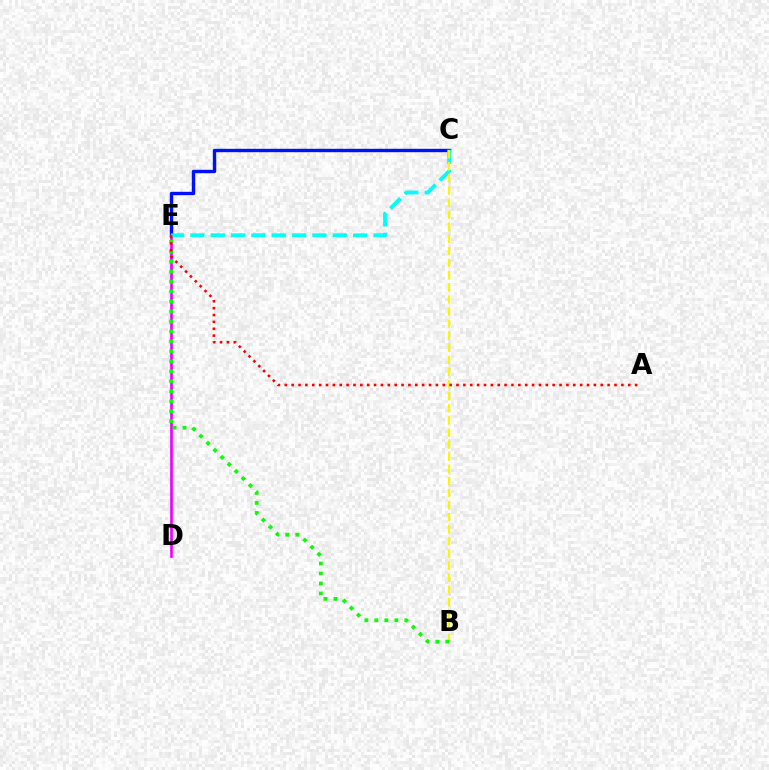{('C', 'E'): [{'color': '#0010ff', 'line_style': 'solid', 'thickness': 2.44}, {'color': '#00fff6', 'line_style': 'dashed', 'thickness': 2.76}], ('D', 'E'): [{'color': '#ee00ff', 'line_style': 'solid', 'thickness': 1.91}], ('B', 'C'): [{'color': '#fcf500', 'line_style': 'dashed', 'thickness': 1.64}], ('B', 'E'): [{'color': '#08ff00', 'line_style': 'dotted', 'thickness': 2.71}], ('A', 'E'): [{'color': '#ff0000', 'line_style': 'dotted', 'thickness': 1.87}]}